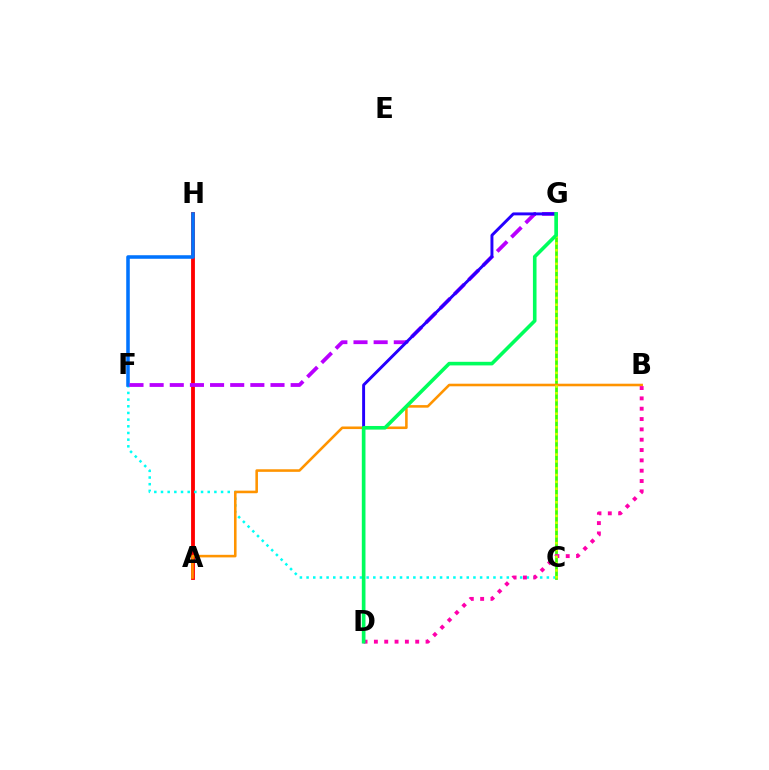{('A', 'H'): [{'color': '#ff0000', 'line_style': 'solid', 'thickness': 2.76}], ('C', 'F'): [{'color': '#00fff6', 'line_style': 'dotted', 'thickness': 1.81}], ('C', 'G'): [{'color': '#3dff00', 'line_style': 'solid', 'thickness': 1.98}, {'color': '#d1ff00', 'line_style': 'dotted', 'thickness': 1.85}], ('F', 'H'): [{'color': '#0074ff', 'line_style': 'solid', 'thickness': 2.55}], ('A', 'B'): [{'color': '#ff9400', 'line_style': 'solid', 'thickness': 1.86}], ('B', 'D'): [{'color': '#ff00ac', 'line_style': 'dotted', 'thickness': 2.81}], ('F', 'G'): [{'color': '#b900ff', 'line_style': 'dashed', 'thickness': 2.74}], ('D', 'G'): [{'color': '#2500ff', 'line_style': 'solid', 'thickness': 2.11}, {'color': '#00ff5c', 'line_style': 'solid', 'thickness': 2.59}]}